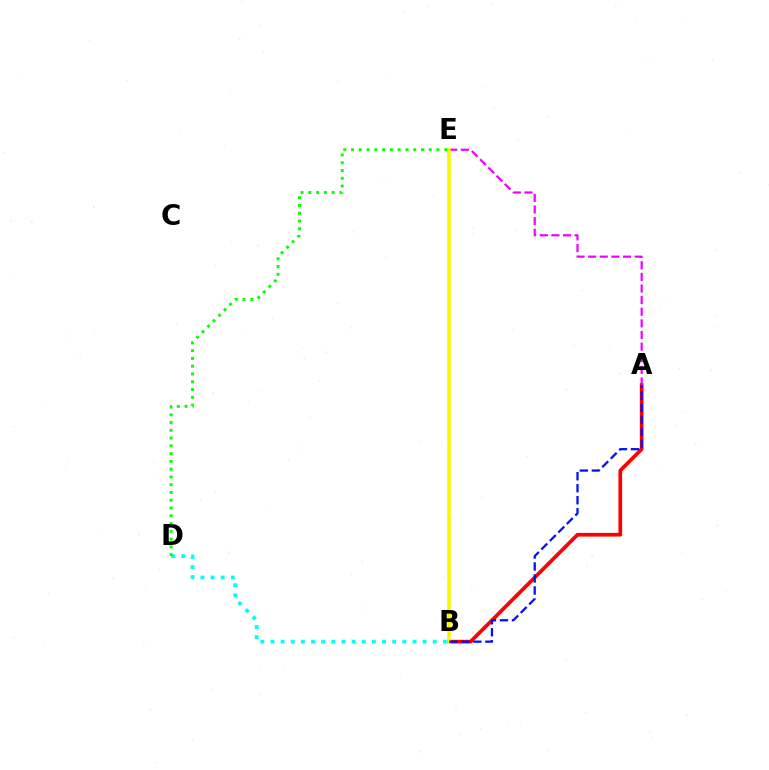{('A', 'B'): [{'color': '#ff0000', 'line_style': 'solid', 'thickness': 2.68}, {'color': '#0010ff', 'line_style': 'dashed', 'thickness': 1.63}], ('A', 'E'): [{'color': '#ee00ff', 'line_style': 'dashed', 'thickness': 1.58}], ('B', 'E'): [{'color': '#fcf500', 'line_style': 'solid', 'thickness': 2.53}], ('B', 'D'): [{'color': '#00fff6', 'line_style': 'dotted', 'thickness': 2.76}], ('D', 'E'): [{'color': '#08ff00', 'line_style': 'dotted', 'thickness': 2.11}]}